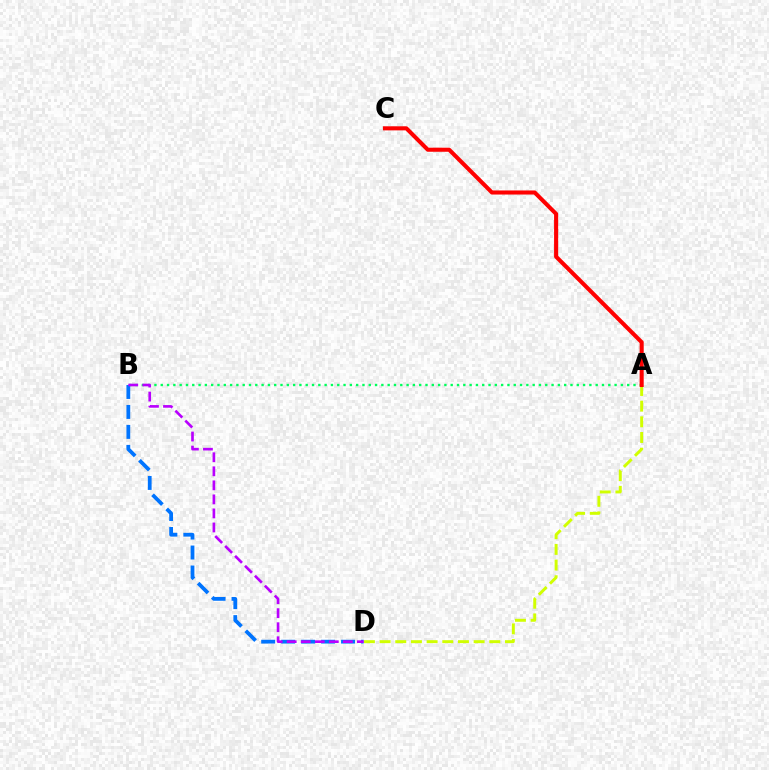{('A', 'B'): [{'color': '#00ff5c', 'line_style': 'dotted', 'thickness': 1.71}], ('B', 'D'): [{'color': '#0074ff', 'line_style': 'dashed', 'thickness': 2.71}, {'color': '#b900ff', 'line_style': 'dashed', 'thickness': 1.91}], ('A', 'D'): [{'color': '#d1ff00', 'line_style': 'dashed', 'thickness': 2.13}], ('A', 'C'): [{'color': '#ff0000', 'line_style': 'solid', 'thickness': 2.94}]}